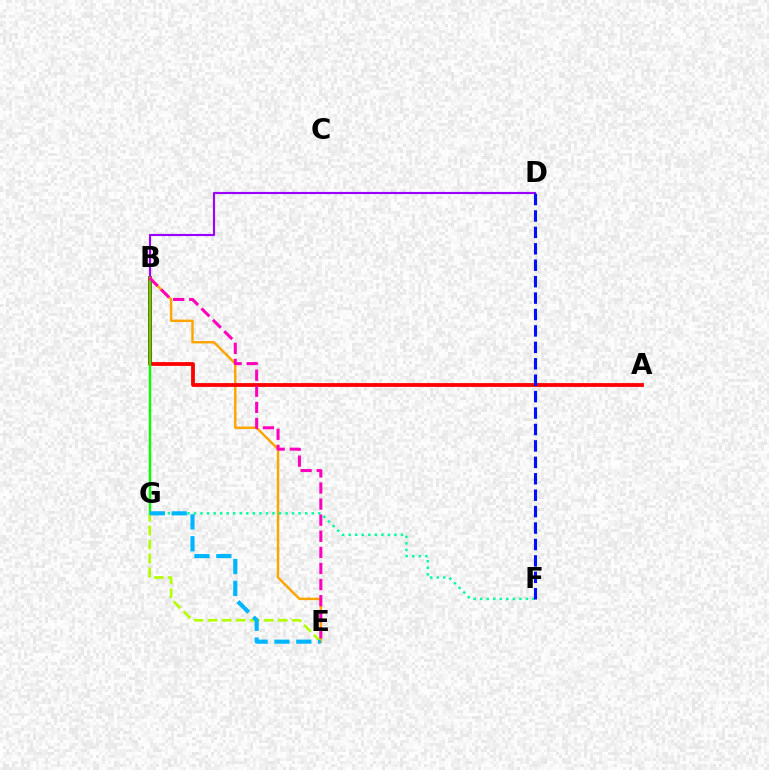{('B', 'E'): [{'color': '#ffa500', 'line_style': 'solid', 'thickness': 1.76}, {'color': '#ff00bd', 'line_style': 'dashed', 'thickness': 2.19}], ('F', 'G'): [{'color': '#00ff9d', 'line_style': 'dotted', 'thickness': 1.78}], ('A', 'B'): [{'color': '#ff0000', 'line_style': 'solid', 'thickness': 2.73}], ('B', 'D'): [{'color': '#9b00ff', 'line_style': 'solid', 'thickness': 1.54}], ('E', 'G'): [{'color': '#b3ff00', 'line_style': 'dashed', 'thickness': 1.9}, {'color': '#00b5ff', 'line_style': 'dashed', 'thickness': 2.97}], ('D', 'F'): [{'color': '#0010ff', 'line_style': 'dashed', 'thickness': 2.23}], ('B', 'G'): [{'color': '#08ff00', 'line_style': 'solid', 'thickness': 1.73}]}